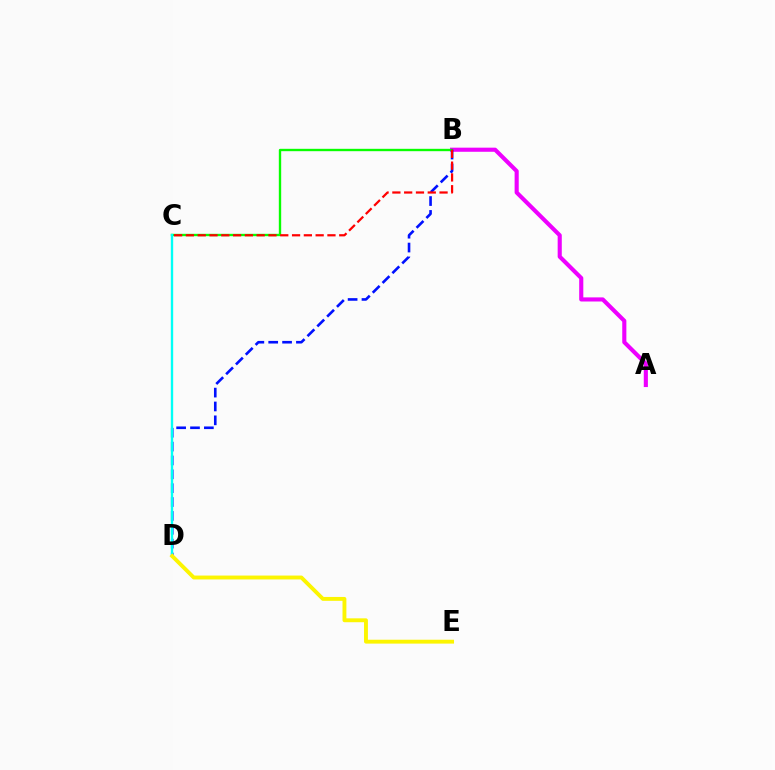{('A', 'B'): [{'color': '#ee00ff', 'line_style': 'solid', 'thickness': 2.96}], ('B', 'C'): [{'color': '#08ff00', 'line_style': 'solid', 'thickness': 1.7}, {'color': '#ff0000', 'line_style': 'dashed', 'thickness': 1.6}], ('B', 'D'): [{'color': '#0010ff', 'line_style': 'dashed', 'thickness': 1.88}], ('C', 'D'): [{'color': '#00fff6', 'line_style': 'solid', 'thickness': 1.7}], ('D', 'E'): [{'color': '#fcf500', 'line_style': 'solid', 'thickness': 2.79}]}